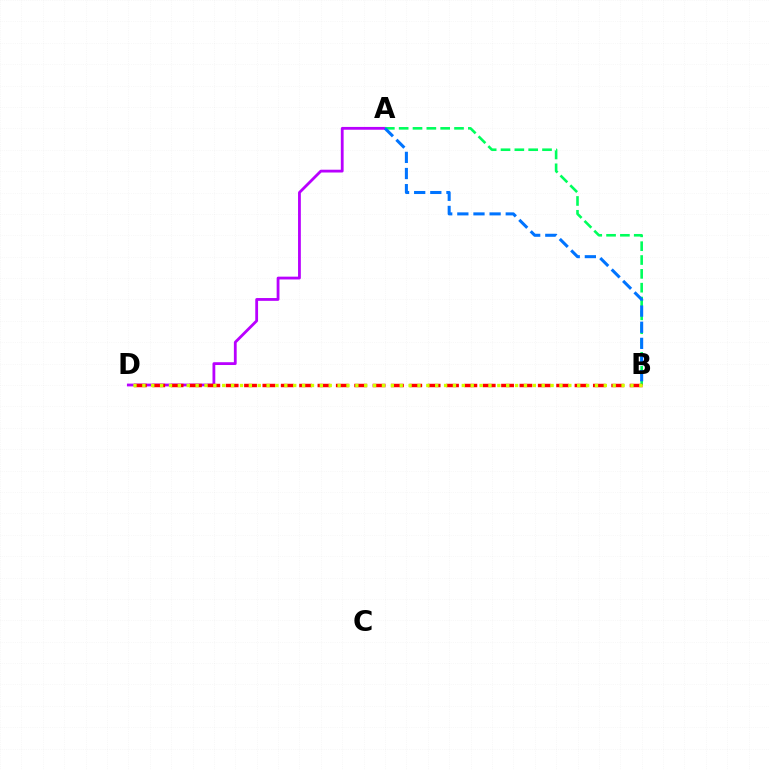{('A', 'D'): [{'color': '#b900ff', 'line_style': 'solid', 'thickness': 2.02}], ('A', 'B'): [{'color': '#00ff5c', 'line_style': 'dashed', 'thickness': 1.88}, {'color': '#0074ff', 'line_style': 'dashed', 'thickness': 2.19}], ('B', 'D'): [{'color': '#ff0000', 'line_style': 'dashed', 'thickness': 2.49}, {'color': '#d1ff00', 'line_style': 'dotted', 'thickness': 2.41}]}